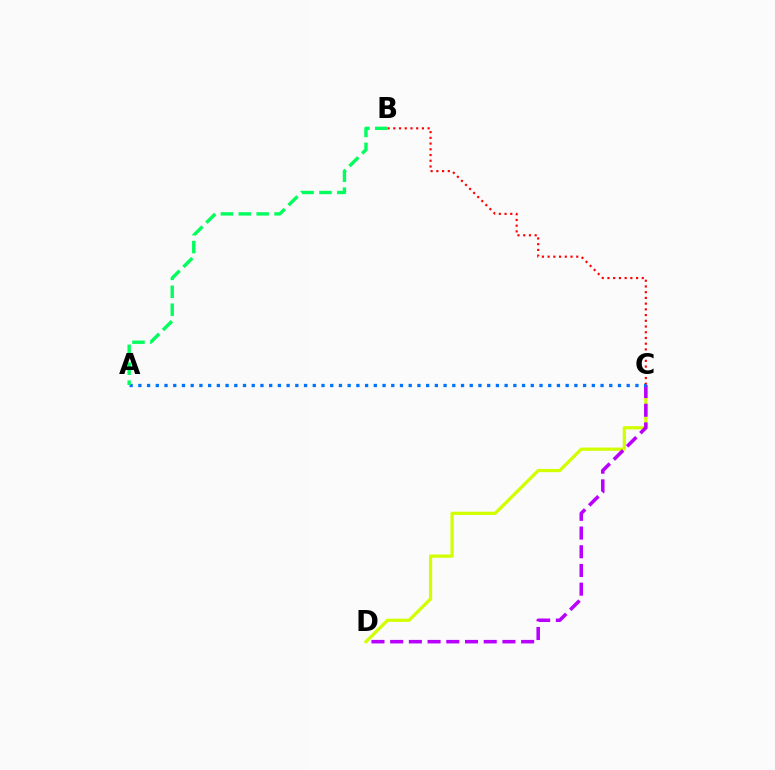{('C', 'D'): [{'color': '#d1ff00', 'line_style': 'solid', 'thickness': 2.33}, {'color': '#b900ff', 'line_style': 'dashed', 'thickness': 2.54}], ('B', 'C'): [{'color': '#ff0000', 'line_style': 'dotted', 'thickness': 1.55}], ('A', 'C'): [{'color': '#0074ff', 'line_style': 'dotted', 'thickness': 2.37}], ('A', 'B'): [{'color': '#00ff5c', 'line_style': 'dashed', 'thickness': 2.43}]}